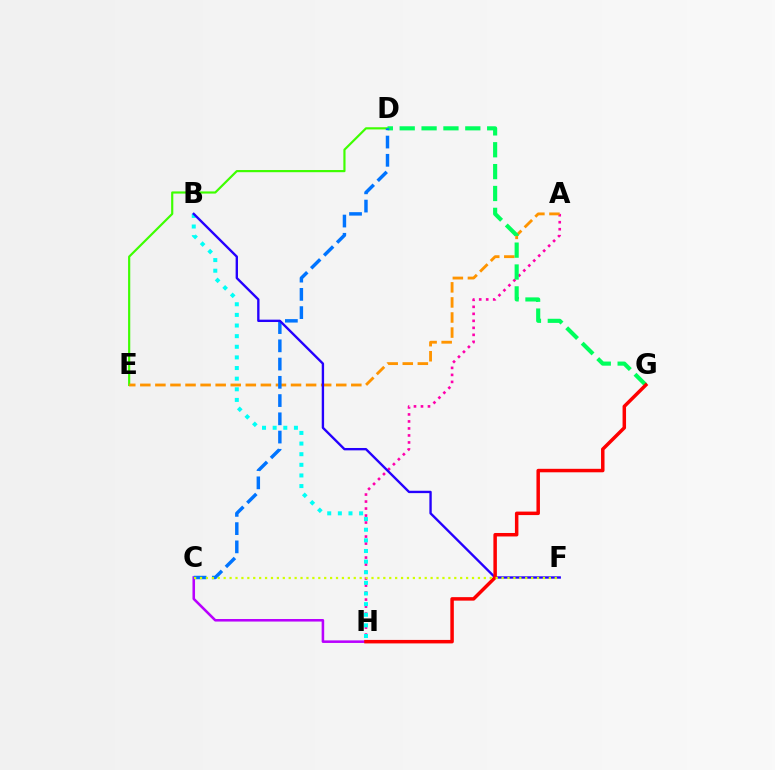{('D', 'E'): [{'color': '#3dff00', 'line_style': 'solid', 'thickness': 1.56}], ('A', 'H'): [{'color': '#ff00ac', 'line_style': 'dotted', 'thickness': 1.9}], ('B', 'H'): [{'color': '#00fff6', 'line_style': 'dotted', 'thickness': 2.89}], ('A', 'E'): [{'color': '#ff9400', 'line_style': 'dashed', 'thickness': 2.05}], ('D', 'G'): [{'color': '#00ff5c', 'line_style': 'dashed', 'thickness': 2.97}], ('C', 'H'): [{'color': '#b900ff', 'line_style': 'solid', 'thickness': 1.84}], ('C', 'D'): [{'color': '#0074ff', 'line_style': 'dashed', 'thickness': 2.48}], ('B', 'F'): [{'color': '#2500ff', 'line_style': 'solid', 'thickness': 1.7}], ('G', 'H'): [{'color': '#ff0000', 'line_style': 'solid', 'thickness': 2.51}], ('C', 'F'): [{'color': '#d1ff00', 'line_style': 'dotted', 'thickness': 1.61}]}